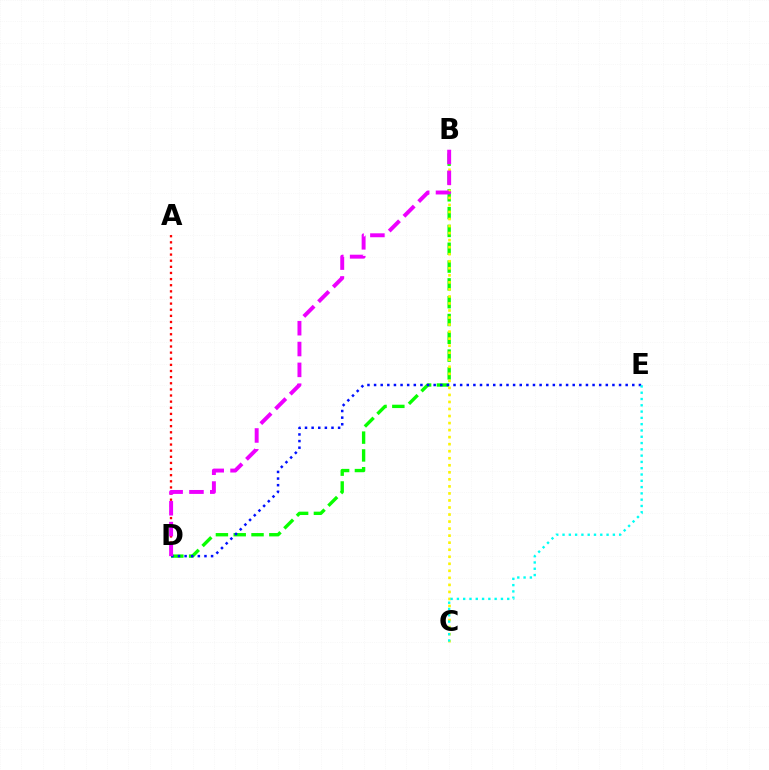{('A', 'D'): [{'color': '#ff0000', 'line_style': 'dotted', 'thickness': 1.66}], ('B', 'D'): [{'color': '#08ff00', 'line_style': 'dashed', 'thickness': 2.42}, {'color': '#ee00ff', 'line_style': 'dashed', 'thickness': 2.83}], ('D', 'E'): [{'color': '#0010ff', 'line_style': 'dotted', 'thickness': 1.8}], ('B', 'C'): [{'color': '#fcf500', 'line_style': 'dotted', 'thickness': 1.91}], ('C', 'E'): [{'color': '#00fff6', 'line_style': 'dotted', 'thickness': 1.71}]}